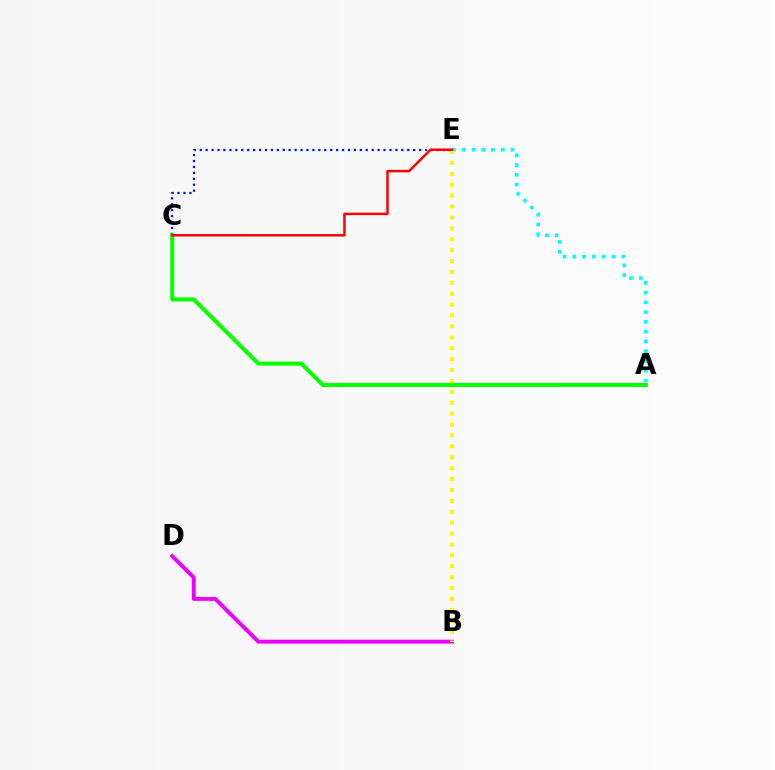{('A', 'E'): [{'color': '#00fff6', 'line_style': 'dotted', 'thickness': 2.65}], ('C', 'E'): [{'color': '#0010ff', 'line_style': 'dotted', 'thickness': 1.61}, {'color': '#ff0000', 'line_style': 'solid', 'thickness': 1.79}], ('B', 'D'): [{'color': '#ee00ff', 'line_style': 'solid', 'thickness': 2.79}], ('A', 'C'): [{'color': '#08ff00', 'line_style': 'solid', 'thickness': 2.91}], ('B', 'E'): [{'color': '#fcf500', 'line_style': 'dotted', 'thickness': 2.96}]}